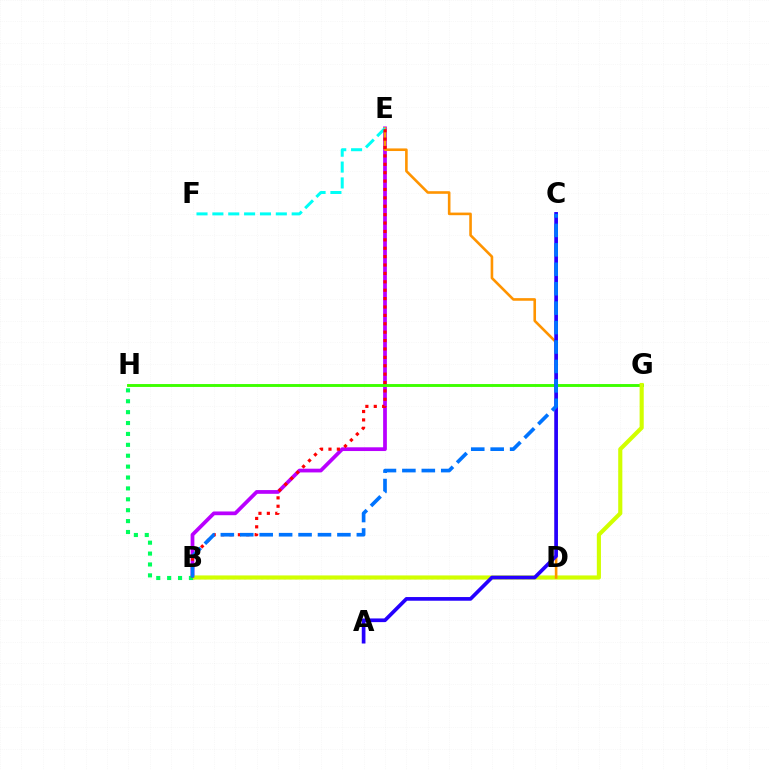{('B', 'E'): [{'color': '#b900ff', 'line_style': 'solid', 'thickness': 2.69}, {'color': '#ff0000', 'line_style': 'dotted', 'thickness': 2.28}], ('G', 'H'): [{'color': '#3dff00', 'line_style': 'solid', 'thickness': 2.08}], ('B', 'D'): [{'color': '#ff00ac', 'line_style': 'dotted', 'thickness': 1.54}], ('B', 'G'): [{'color': '#d1ff00', 'line_style': 'solid', 'thickness': 2.98}], ('B', 'H'): [{'color': '#00ff5c', 'line_style': 'dotted', 'thickness': 2.96}], ('D', 'E'): [{'color': '#ff9400', 'line_style': 'solid', 'thickness': 1.88}], ('A', 'C'): [{'color': '#2500ff', 'line_style': 'solid', 'thickness': 2.65}], ('E', 'F'): [{'color': '#00fff6', 'line_style': 'dashed', 'thickness': 2.15}], ('B', 'C'): [{'color': '#0074ff', 'line_style': 'dashed', 'thickness': 2.64}]}